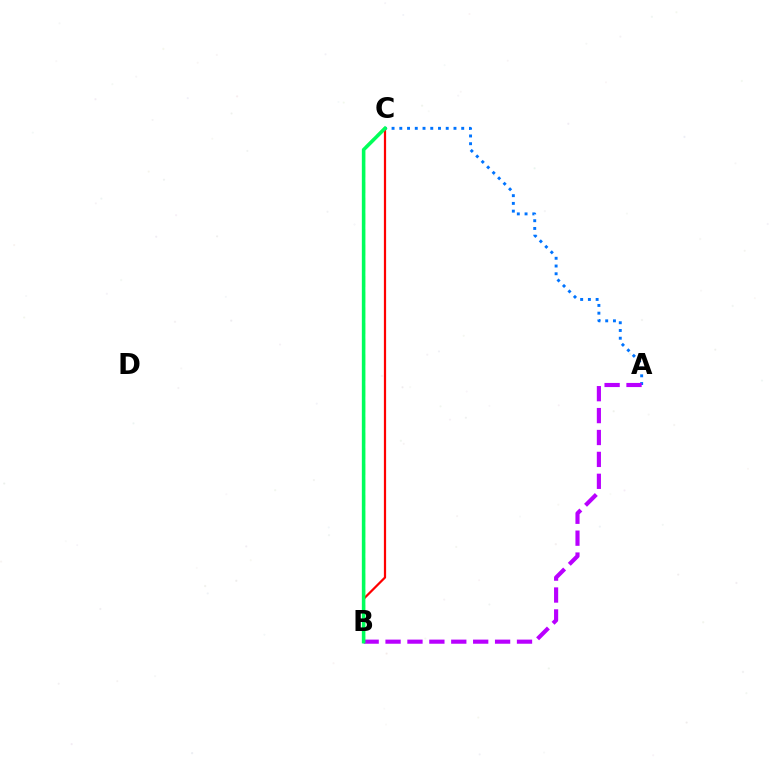{('A', 'C'): [{'color': '#0074ff', 'line_style': 'dotted', 'thickness': 2.1}], ('B', 'C'): [{'color': '#d1ff00', 'line_style': 'dashed', 'thickness': 2.13}, {'color': '#ff0000', 'line_style': 'solid', 'thickness': 1.6}, {'color': '#00ff5c', 'line_style': 'solid', 'thickness': 2.56}], ('A', 'B'): [{'color': '#b900ff', 'line_style': 'dashed', 'thickness': 2.98}]}